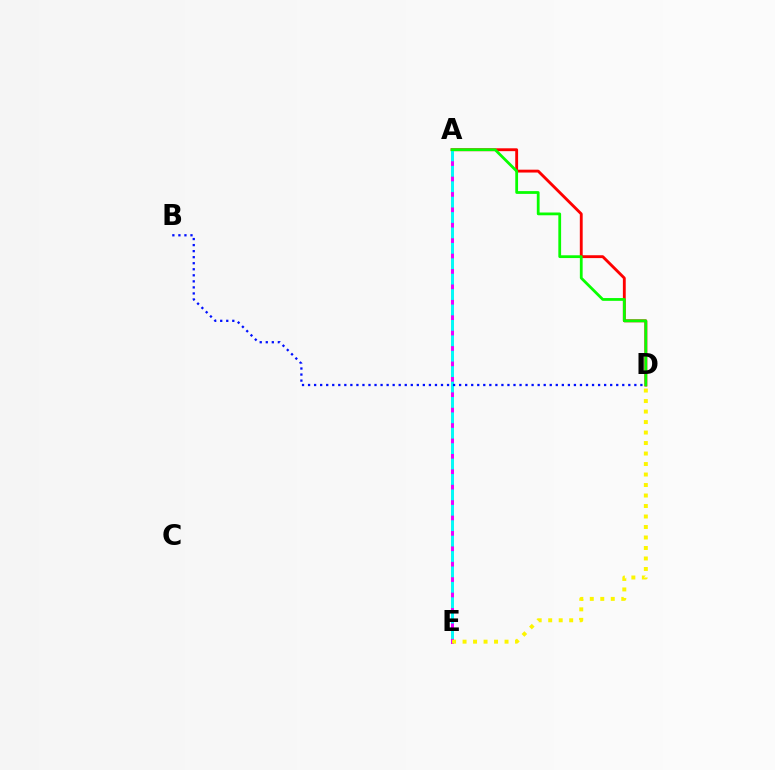{('A', 'D'): [{'color': '#ff0000', 'line_style': 'solid', 'thickness': 2.05}, {'color': '#08ff00', 'line_style': 'solid', 'thickness': 2.0}], ('A', 'E'): [{'color': '#ee00ff', 'line_style': 'solid', 'thickness': 2.16}, {'color': '#00fff6', 'line_style': 'dashed', 'thickness': 2.09}], ('D', 'E'): [{'color': '#fcf500', 'line_style': 'dotted', 'thickness': 2.85}], ('B', 'D'): [{'color': '#0010ff', 'line_style': 'dotted', 'thickness': 1.64}]}